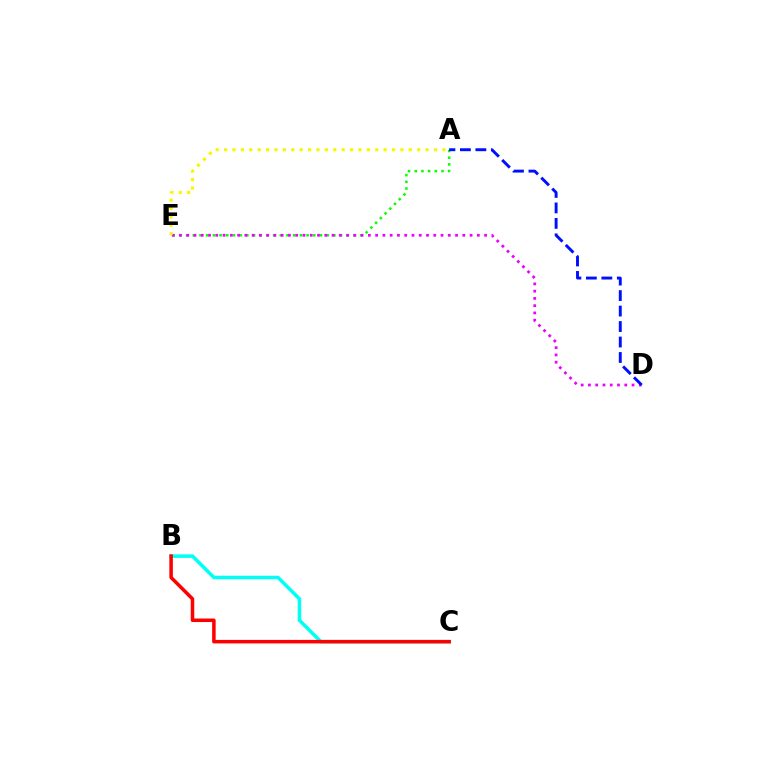{('B', 'C'): [{'color': '#00fff6', 'line_style': 'solid', 'thickness': 2.55}, {'color': '#ff0000', 'line_style': 'solid', 'thickness': 2.54}], ('A', 'E'): [{'color': '#08ff00', 'line_style': 'dotted', 'thickness': 1.82}, {'color': '#fcf500', 'line_style': 'dotted', 'thickness': 2.28}], ('D', 'E'): [{'color': '#ee00ff', 'line_style': 'dotted', 'thickness': 1.97}], ('A', 'D'): [{'color': '#0010ff', 'line_style': 'dashed', 'thickness': 2.1}]}